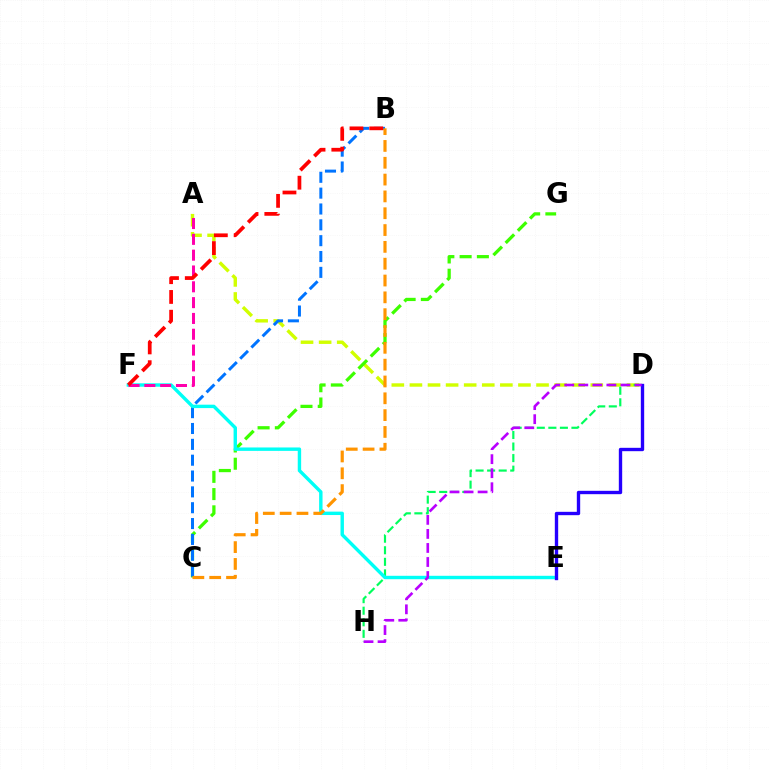{('A', 'D'): [{'color': '#d1ff00', 'line_style': 'dashed', 'thickness': 2.46}], ('C', 'G'): [{'color': '#3dff00', 'line_style': 'dashed', 'thickness': 2.34}], ('D', 'H'): [{'color': '#00ff5c', 'line_style': 'dashed', 'thickness': 1.57}, {'color': '#b900ff', 'line_style': 'dashed', 'thickness': 1.91}], ('B', 'C'): [{'color': '#0074ff', 'line_style': 'dashed', 'thickness': 2.15}, {'color': '#ff9400', 'line_style': 'dashed', 'thickness': 2.29}], ('E', 'F'): [{'color': '#00fff6', 'line_style': 'solid', 'thickness': 2.45}], ('A', 'F'): [{'color': '#ff00ac', 'line_style': 'dashed', 'thickness': 2.15}], ('B', 'F'): [{'color': '#ff0000', 'line_style': 'dashed', 'thickness': 2.69}], ('D', 'E'): [{'color': '#2500ff', 'line_style': 'solid', 'thickness': 2.42}]}